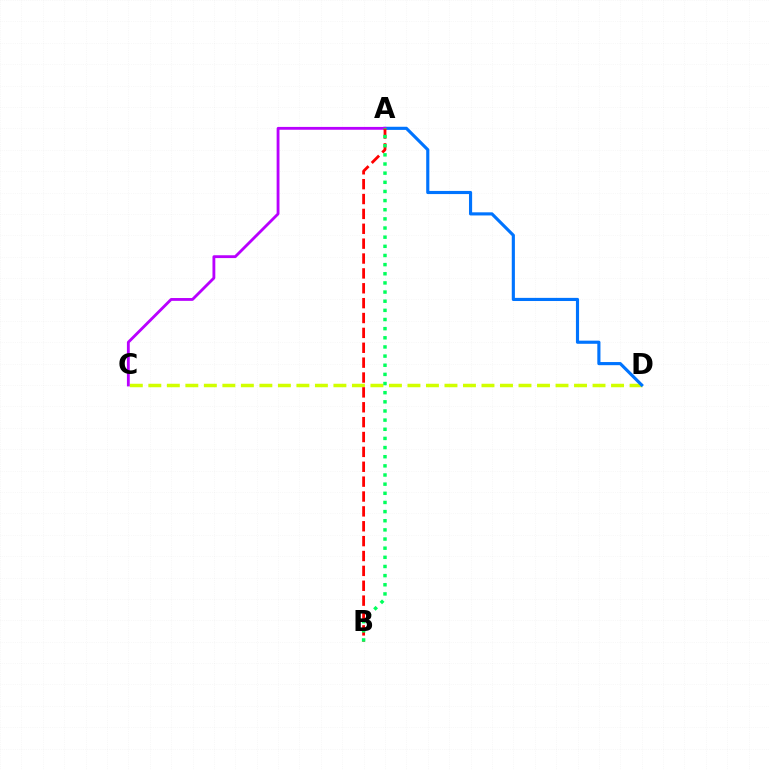{('C', 'D'): [{'color': '#d1ff00', 'line_style': 'dashed', 'thickness': 2.51}], ('A', 'D'): [{'color': '#0074ff', 'line_style': 'solid', 'thickness': 2.26}], ('A', 'C'): [{'color': '#b900ff', 'line_style': 'solid', 'thickness': 2.04}], ('A', 'B'): [{'color': '#ff0000', 'line_style': 'dashed', 'thickness': 2.02}, {'color': '#00ff5c', 'line_style': 'dotted', 'thickness': 2.49}]}